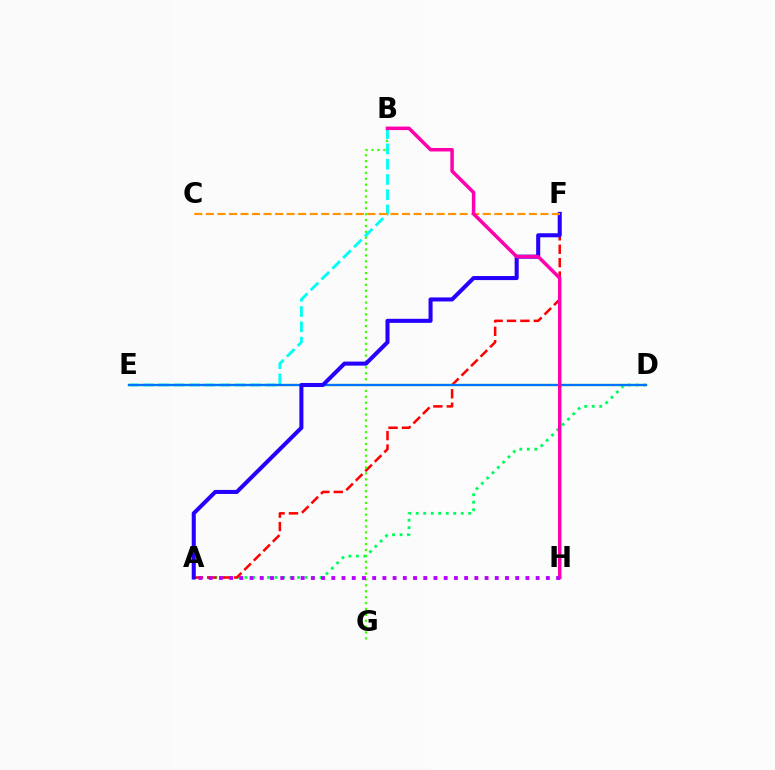{('A', 'D'): [{'color': '#00ff5c', 'line_style': 'dotted', 'thickness': 2.04}], ('A', 'F'): [{'color': '#ff0000', 'line_style': 'dashed', 'thickness': 1.82}, {'color': '#2500ff', 'line_style': 'solid', 'thickness': 2.92}], ('B', 'G'): [{'color': '#3dff00', 'line_style': 'dotted', 'thickness': 1.6}], ('D', 'E'): [{'color': '#d1ff00', 'line_style': 'solid', 'thickness': 1.61}, {'color': '#0074ff', 'line_style': 'solid', 'thickness': 1.66}], ('B', 'E'): [{'color': '#00fff6', 'line_style': 'dashed', 'thickness': 2.07}], ('C', 'F'): [{'color': '#ff9400', 'line_style': 'dashed', 'thickness': 1.57}], ('B', 'H'): [{'color': '#ff00ac', 'line_style': 'solid', 'thickness': 2.52}], ('A', 'H'): [{'color': '#b900ff', 'line_style': 'dotted', 'thickness': 2.78}]}